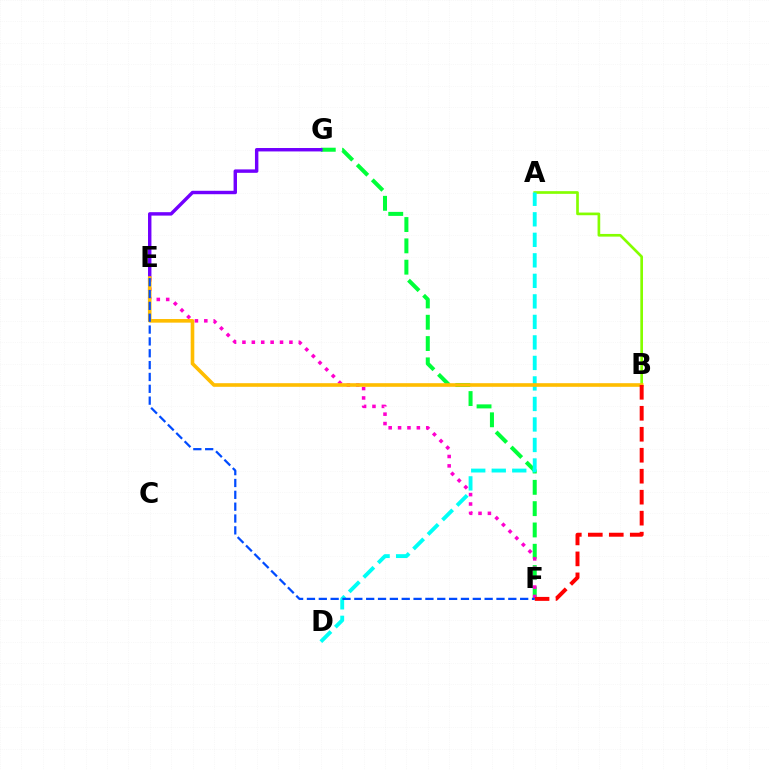{('A', 'B'): [{'color': '#84ff00', 'line_style': 'solid', 'thickness': 1.93}], ('F', 'G'): [{'color': '#00ff39', 'line_style': 'dashed', 'thickness': 2.9}], ('A', 'D'): [{'color': '#00fff6', 'line_style': 'dashed', 'thickness': 2.79}], ('E', 'G'): [{'color': '#7200ff', 'line_style': 'solid', 'thickness': 2.46}], ('E', 'F'): [{'color': '#ff00cf', 'line_style': 'dotted', 'thickness': 2.55}, {'color': '#004bff', 'line_style': 'dashed', 'thickness': 1.61}], ('B', 'E'): [{'color': '#ffbd00', 'line_style': 'solid', 'thickness': 2.61}], ('B', 'F'): [{'color': '#ff0000', 'line_style': 'dashed', 'thickness': 2.85}]}